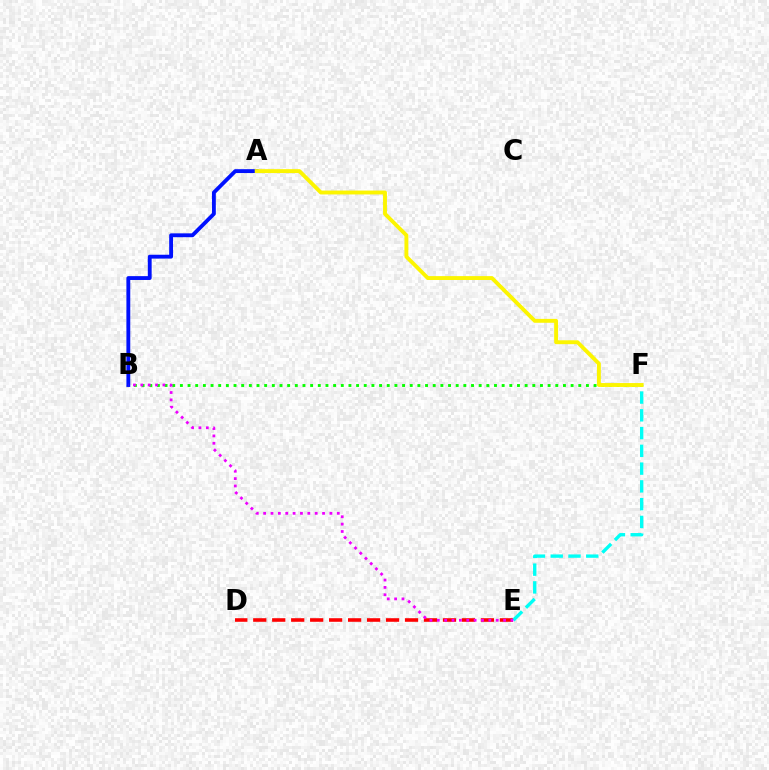{('D', 'E'): [{'color': '#ff0000', 'line_style': 'dashed', 'thickness': 2.58}], ('E', 'F'): [{'color': '#00fff6', 'line_style': 'dashed', 'thickness': 2.41}], ('B', 'F'): [{'color': '#08ff00', 'line_style': 'dotted', 'thickness': 2.08}], ('A', 'B'): [{'color': '#0010ff', 'line_style': 'solid', 'thickness': 2.77}], ('B', 'E'): [{'color': '#ee00ff', 'line_style': 'dotted', 'thickness': 2.0}], ('A', 'F'): [{'color': '#fcf500', 'line_style': 'solid', 'thickness': 2.8}]}